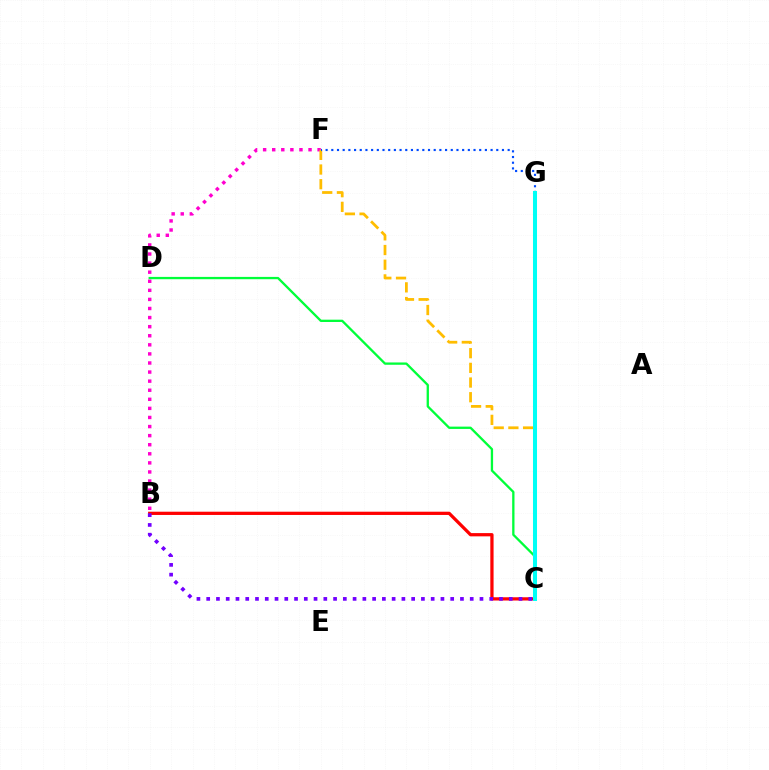{('B', 'F'): [{'color': '#ff00cf', 'line_style': 'dotted', 'thickness': 2.47}], ('C', 'F'): [{'color': '#ffbd00', 'line_style': 'dashed', 'thickness': 1.99}], ('C', 'G'): [{'color': '#84ff00', 'line_style': 'dotted', 'thickness': 2.64}, {'color': '#00fff6', 'line_style': 'solid', 'thickness': 2.9}], ('B', 'C'): [{'color': '#ff0000', 'line_style': 'solid', 'thickness': 2.34}, {'color': '#7200ff', 'line_style': 'dotted', 'thickness': 2.65}], ('C', 'D'): [{'color': '#00ff39', 'line_style': 'solid', 'thickness': 1.66}], ('F', 'G'): [{'color': '#004bff', 'line_style': 'dotted', 'thickness': 1.55}]}